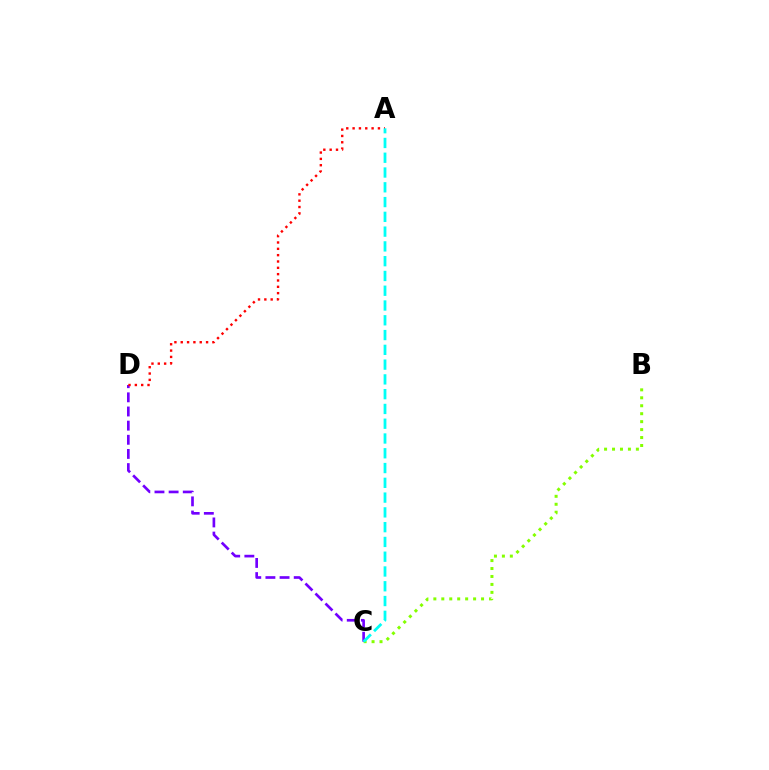{('B', 'C'): [{'color': '#84ff00', 'line_style': 'dotted', 'thickness': 2.16}], ('C', 'D'): [{'color': '#7200ff', 'line_style': 'dashed', 'thickness': 1.92}], ('A', 'D'): [{'color': '#ff0000', 'line_style': 'dotted', 'thickness': 1.72}], ('A', 'C'): [{'color': '#00fff6', 'line_style': 'dashed', 'thickness': 2.01}]}